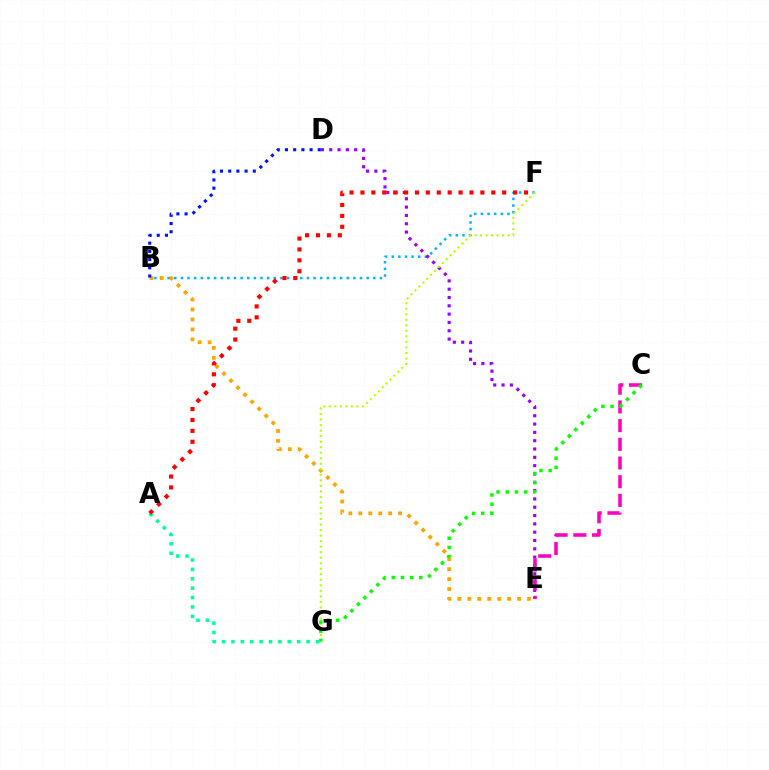{('B', 'F'): [{'color': '#00b5ff', 'line_style': 'dotted', 'thickness': 1.8}], ('A', 'G'): [{'color': '#00ff9d', 'line_style': 'dotted', 'thickness': 2.55}], ('D', 'E'): [{'color': '#9b00ff', 'line_style': 'dotted', 'thickness': 2.26}], ('B', 'E'): [{'color': '#ffa500', 'line_style': 'dotted', 'thickness': 2.71}], ('F', 'G'): [{'color': '#b3ff00', 'line_style': 'dotted', 'thickness': 1.5}], ('B', 'D'): [{'color': '#0010ff', 'line_style': 'dotted', 'thickness': 2.23}], ('C', 'E'): [{'color': '#ff00bd', 'line_style': 'dashed', 'thickness': 2.54}], ('A', 'F'): [{'color': '#ff0000', 'line_style': 'dotted', 'thickness': 2.96}], ('C', 'G'): [{'color': '#08ff00', 'line_style': 'dotted', 'thickness': 2.5}]}